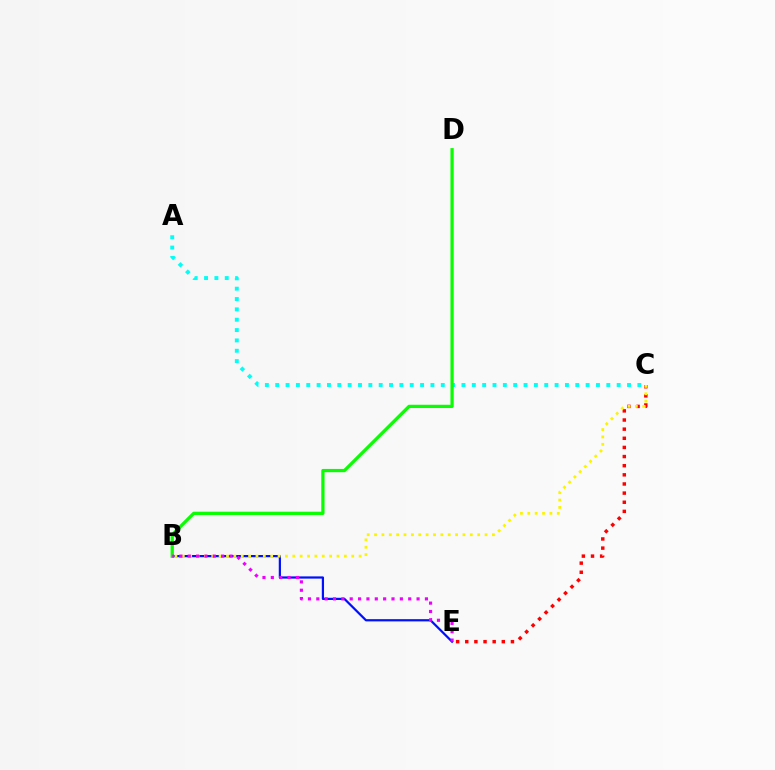{('C', 'E'): [{'color': '#ff0000', 'line_style': 'dotted', 'thickness': 2.48}], ('A', 'C'): [{'color': '#00fff6', 'line_style': 'dotted', 'thickness': 2.81}], ('B', 'E'): [{'color': '#0010ff', 'line_style': 'solid', 'thickness': 1.6}, {'color': '#ee00ff', 'line_style': 'dotted', 'thickness': 2.27}], ('B', 'D'): [{'color': '#08ff00', 'line_style': 'solid', 'thickness': 2.34}], ('B', 'C'): [{'color': '#fcf500', 'line_style': 'dotted', 'thickness': 2.0}]}